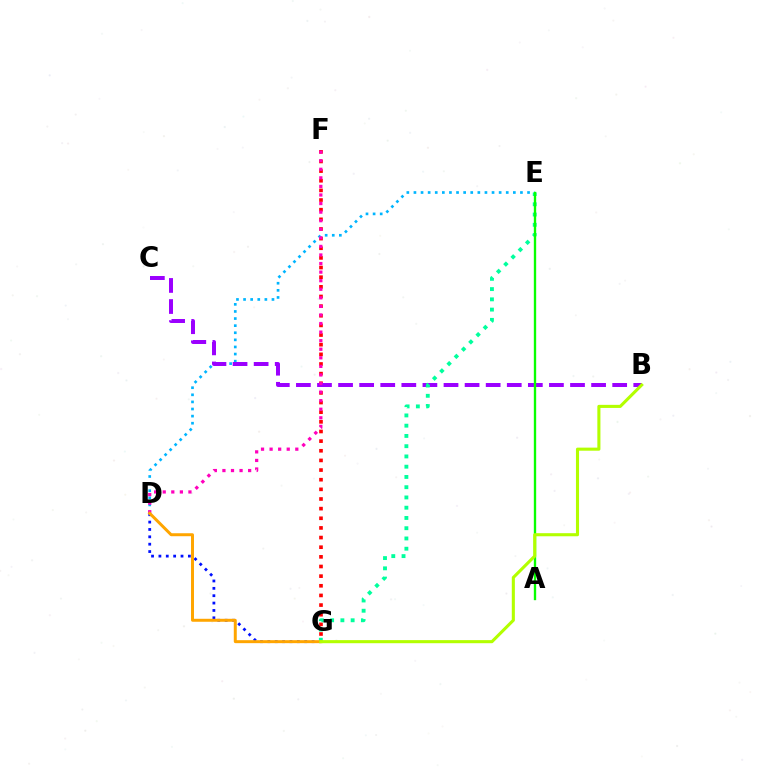{('D', 'G'): [{'color': '#0010ff', 'line_style': 'dotted', 'thickness': 2.0}, {'color': '#ffa500', 'line_style': 'solid', 'thickness': 2.14}], ('F', 'G'): [{'color': '#ff0000', 'line_style': 'dotted', 'thickness': 2.62}], ('D', 'E'): [{'color': '#00b5ff', 'line_style': 'dotted', 'thickness': 1.93}], ('B', 'C'): [{'color': '#9b00ff', 'line_style': 'dashed', 'thickness': 2.86}], ('D', 'F'): [{'color': '#ff00bd', 'line_style': 'dotted', 'thickness': 2.33}], ('E', 'G'): [{'color': '#00ff9d', 'line_style': 'dotted', 'thickness': 2.79}], ('A', 'E'): [{'color': '#08ff00', 'line_style': 'solid', 'thickness': 1.69}], ('B', 'G'): [{'color': '#b3ff00', 'line_style': 'solid', 'thickness': 2.22}]}